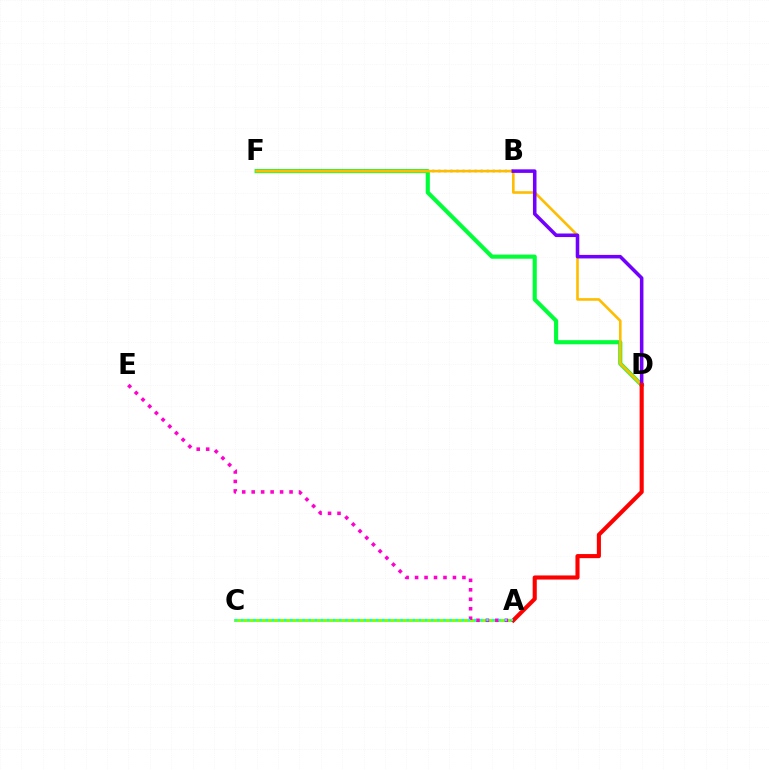{('B', 'F'): [{'color': '#004bff', 'line_style': 'dotted', 'thickness': 1.64}], ('A', 'C'): [{'color': '#84ff00', 'line_style': 'solid', 'thickness': 2.11}, {'color': '#00fff6', 'line_style': 'dotted', 'thickness': 1.66}], ('A', 'E'): [{'color': '#ff00cf', 'line_style': 'dotted', 'thickness': 2.57}], ('D', 'F'): [{'color': '#00ff39', 'line_style': 'solid', 'thickness': 2.97}, {'color': '#ffbd00', 'line_style': 'solid', 'thickness': 1.89}], ('B', 'D'): [{'color': '#7200ff', 'line_style': 'solid', 'thickness': 2.56}], ('A', 'D'): [{'color': '#ff0000', 'line_style': 'solid', 'thickness': 2.96}]}